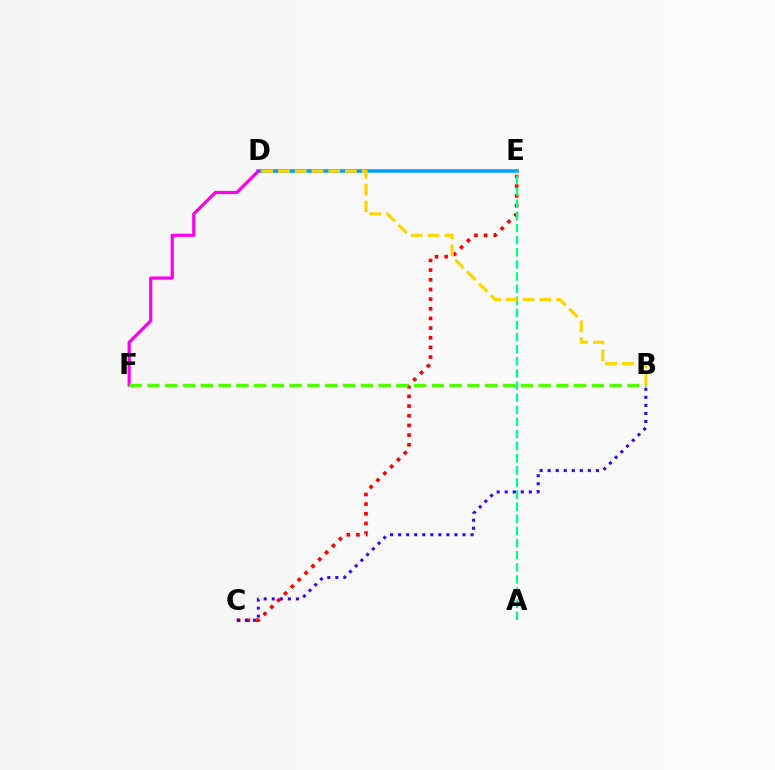{('D', 'E'): [{'color': '#009eff', 'line_style': 'solid', 'thickness': 2.54}], ('C', 'E'): [{'color': '#ff0000', 'line_style': 'dotted', 'thickness': 2.63}], ('A', 'E'): [{'color': '#00ff86', 'line_style': 'dashed', 'thickness': 1.65}], ('B', 'D'): [{'color': '#ffd500', 'line_style': 'dashed', 'thickness': 2.28}], ('D', 'F'): [{'color': '#ff00ed', 'line_style': 'solid', 'thickness': 2.29}], ('B', 'F'): [{'color': '#4fff00', 'line_style': 'dashed', 'thickness': 2.41}], ('B', 'C'): [{'color': '#3700ff', 'line_style': 'dotted', 'thickness': 2.19}]}